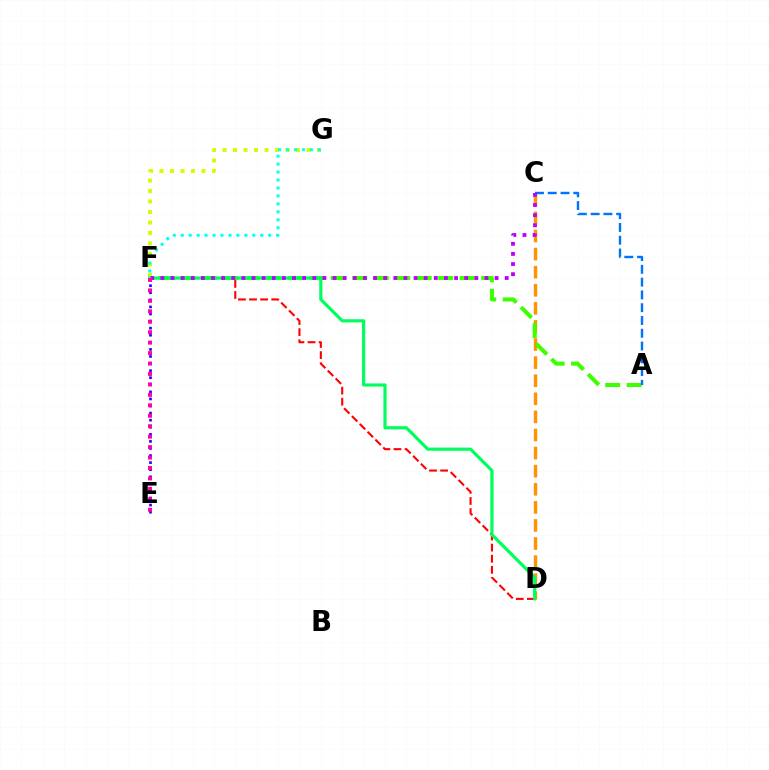{('C', 'D'): [{'color': '#ff9400', 'line_style': 'dashed', 'thickness': 2.46}], ('A', 'F'): [{'color': '#3dff00', 'line_style': 'dashed', 'thickness': 2.92}], ('F', 'G'): [{'color': '#d1ff00', 'line_style': 'dotted', 'thickness': 2.85}, {'color': '#00fff6', 'line_style': 'dotted', 'thickness': 2.16}], ('D', 'F'): [{'color': '#ff0000', 'line_style': 'dashed', 'thickness': 1.51}, {'color': '#00ff5c', 'line_style': 'solid', 'thickness': 2.3}], ('A', 'C'): [{'color': '#0074ff', 'line_style': 'dashed', 'thickness': 1.74}], ('E', 'F'): [{'color': '#2500ff', 'line_style': 'dotted', 'thickness': 1.92}, {'color': '#ff00ac', 'line_style': 'dotted', 'thickness': 2.84}], ('C', 'F'): [{'color': '#b900ff', 'line_style': 'dotted', 'thickness': 2.75}]}